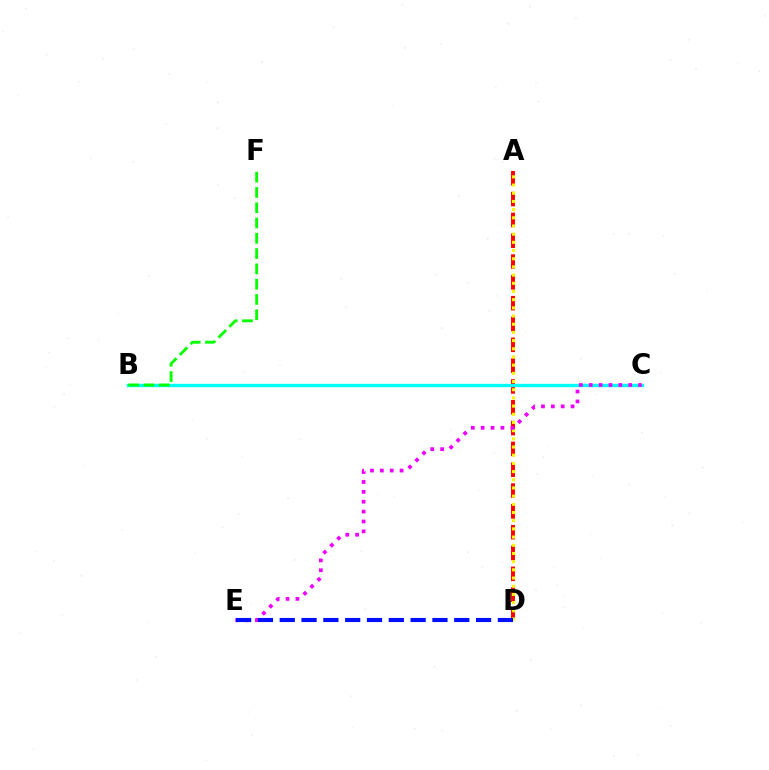{('A', 'D'): [{'color': '#ff0000', 'line_style': 'dashed', 'thickness': 2.83}, {'color': '#fcf500', 'line_style': 'dotted', 'thickness': 2.22}], ('B', 'C'): [{'color': '#00fff6', 'line_style': 'solid', 'thickness': 2.41}], ('B', 'F'): [{'color': '#08ff00', 'line_style': 'dashed', 'thickness': 2.08}], ('C', 'E'): [{'color': '#ee00ff', 'line_style': 'dotted', 'thickness': 2.68}], ('D', 'E'): [{'color': '#0010ff', 'line_style': 'dashed', 'thickness': 2.96}]}